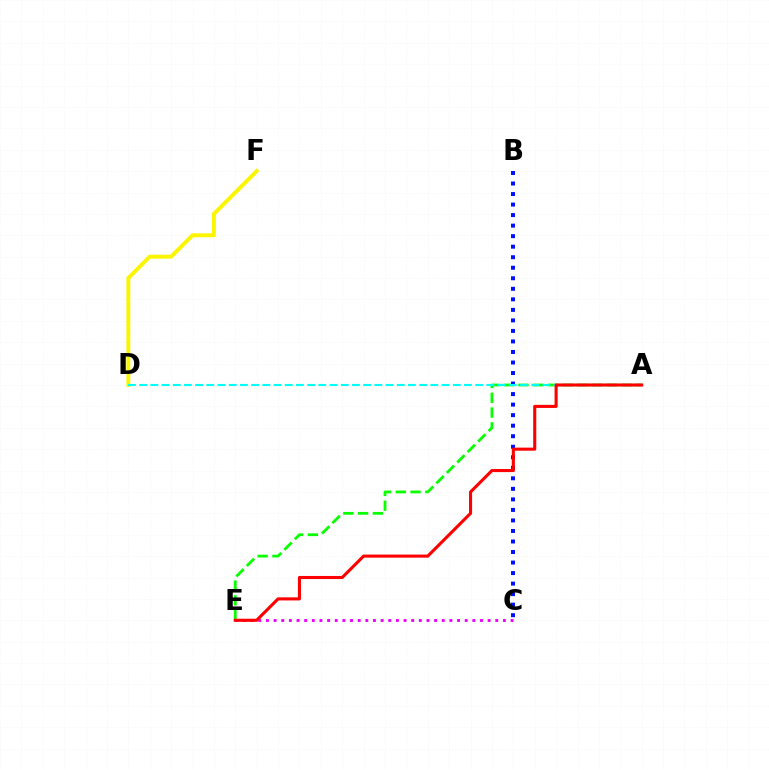{('A', 'E'): [{'color': '#08ff00', 'line_style': 'dashed', 'thickness': 2.01}, {'color': '#ff0000', 'line_style': 'solid', 'thickness': 2.22}], ('B', 'C'): [{'color': '#0010ff', 'line_style': 'dotted', 'thickness': 2.86}], ('D', 'F'): [{'color': '#fcf500', 'line_style': 'solid', 'thickness': 2.84}], ('A', 'D'): [{'color': '#00fff6', 'line_style': 'dashed', 'thickness': 1.52}], ('C', 'E'): [{'color': '#ee00ff', 'line_style': 'dotted', 'thickness': 2.08}]}